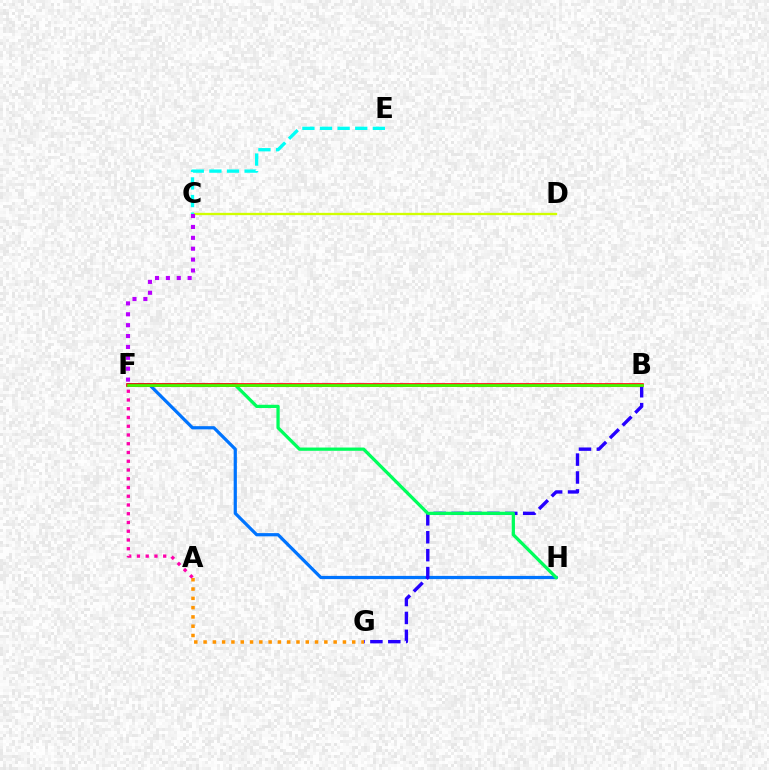{('F', 'H'): [{'color': '#0074ff', 'line_style': 'solid', 'thickness': 2.31}, {'color': '#00ff5c', 'line_style': 'solid', 'thickness': 2.35}], ('B', 'G'): [{'color': '#2500ff', 'line_style': 'dashed', 'thickness': 2.43}], ('C', 'D'): [{'color': '#d1ff00', 'line_style': 'solid', 'thickness': 1.67}], ('B', 'F'): [{'color': '#ff0000', 'line_style': 'solid', 'thickness': 2.6}, {'color': '#3dff00', 'line_style': 'solid', 'thickness': 1.94}], ('C', 'F'): [{'color': '#b900ff', 'line_style': 'dotted', 'thickness': 2.96}], ('A', 'G'): [{'color': '#ff9400', 'line_style': 'dotted', 'thickness': 2.52}], ('A', 'F'): [{'color': '#ff00ac', 'line_style': 'dotted', 'thickness': 2.38}], ('C', 'E'): [{'color': '#00fff6', 'line_style': 'dashed', 'thickness': 2.39}]}